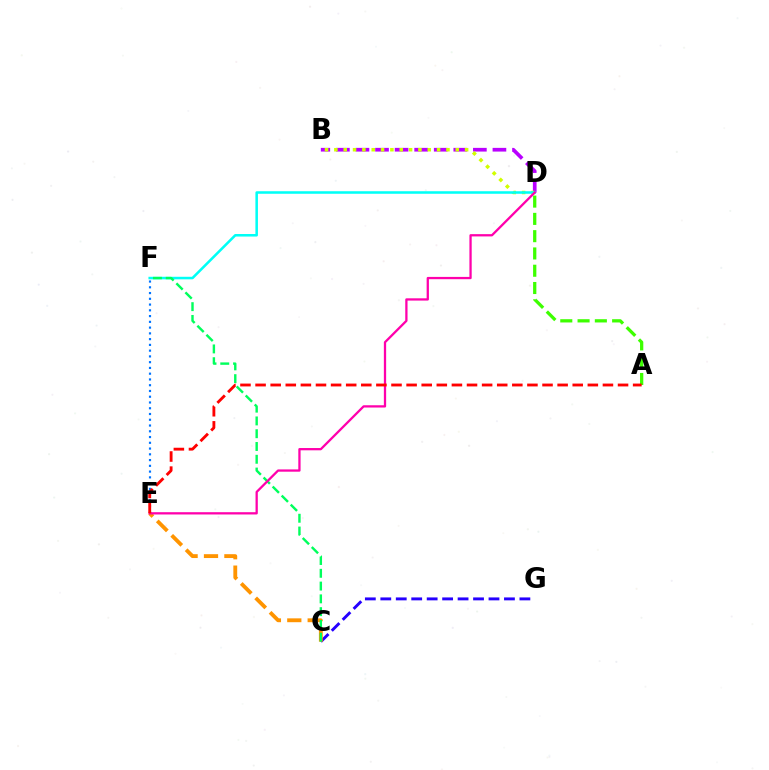{('B', 'D'): [{'color': '#b900ff', 'line_style': 'dashed', 'thickness': 2.66}, {'color': '#d1ff00', 'line_style': 'dotted', 'thickness': 2.54}], ('A', 'D'): [{'color': '#3dff00', 'line_style': 'dashed', 'thickness': 2.35}], ('E', 'F'): [{'color': '#0074ff', 'line_style': 'dotted', 'thickness': 1.56}], ('C', 'G'): [{'color': '#2500ff', 'line_style': 'dashed', 'thickness': 2.1}], ('D', 'F'): [{'color': '#00fff6', 'line_style': 'solid', 'thickness': 1.83}], ('C', 'E'): [{'color': '#ff9400', 'line_style': 'dashed', 'thickness': 2.77}], ('C', 'F'): [{'color': '#00ff5c', 'line_style': 'dashed', 'thickness': 1.74}], ('D', 'E'): [{'color': '#ff00ac', 'line_style': 'solid', 'thickness': 1.64}], ('A', 'E'): [{'color': '#ff0000', 'line_style': 'dashed', 'thickness': 2.05}]}